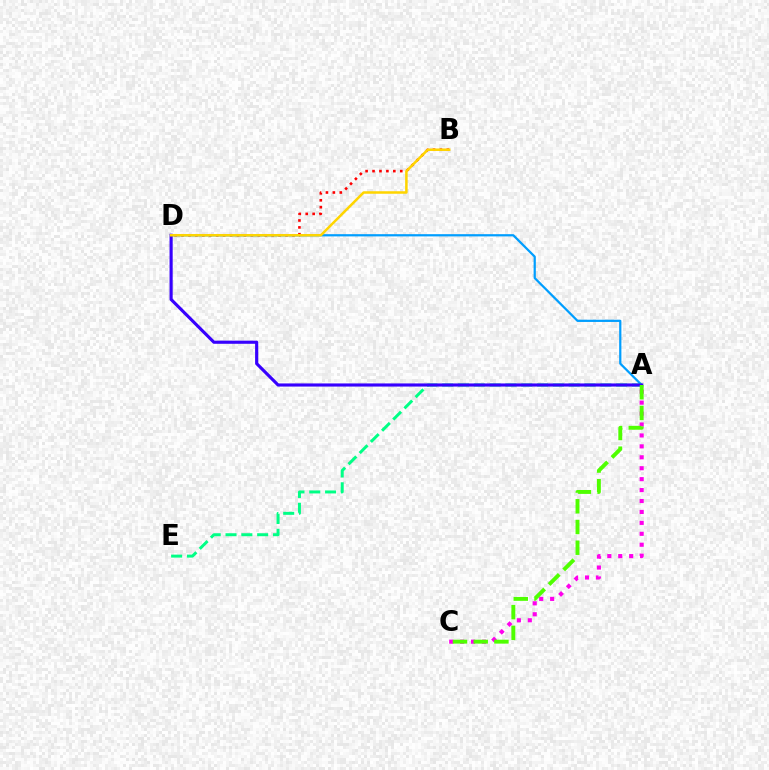{('B', 'D'): [{'color': '#ff0000', 'line_style': 'dotted', 'thickness': 1.88}, {'color': '#ffd500', 'line_style': 'solid', 'thickness': 1.81}], ('A', 'C'): [{'color': '#ff00ed', 'line_style': 'dotted', 'thickness': 2.97}, {'color': '#4fff00', 'line_style': 'dashed', 'thickness': 2.81}], ('A', 'D'): [{'color': '#009eff', 'line_style': 'solid', 'thickness': 1.6}, {'color': '#3700ff', 'line_style': 'solid', 'thickness': 2.26}], ('A', 'E'): [{'color': '#00ff86', 'line_style': 'dashed', 'thickness': 2.15}]}